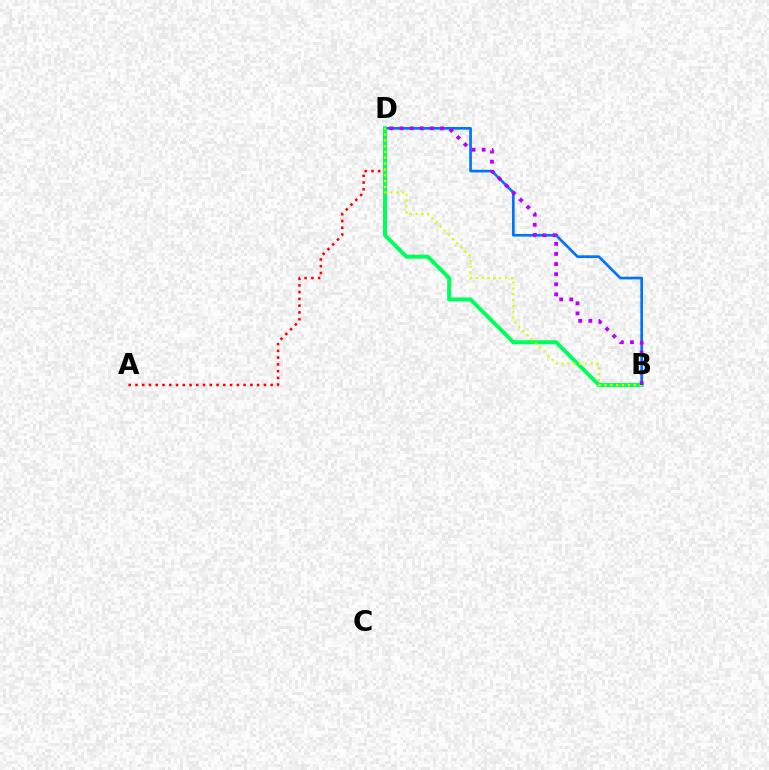{('B', 'D'): [{'color': '#0074ff', 'line_style': 'solid', 'thickness': 1.94}, {'color': '#00ff5c', 'line_style': 'solid', 'thickness': 2.88}, {'color': '#d1ff00', 'line_style': 'dotted', 'thickness': 1.59}, {'color': '#b900ff', 'line_style': 'dotted', 'thickness': 2.75}], ('A', 'D'): [{'color': '#ff0000', 'line_style': 'dotted', 'thickness': 1.84}]}